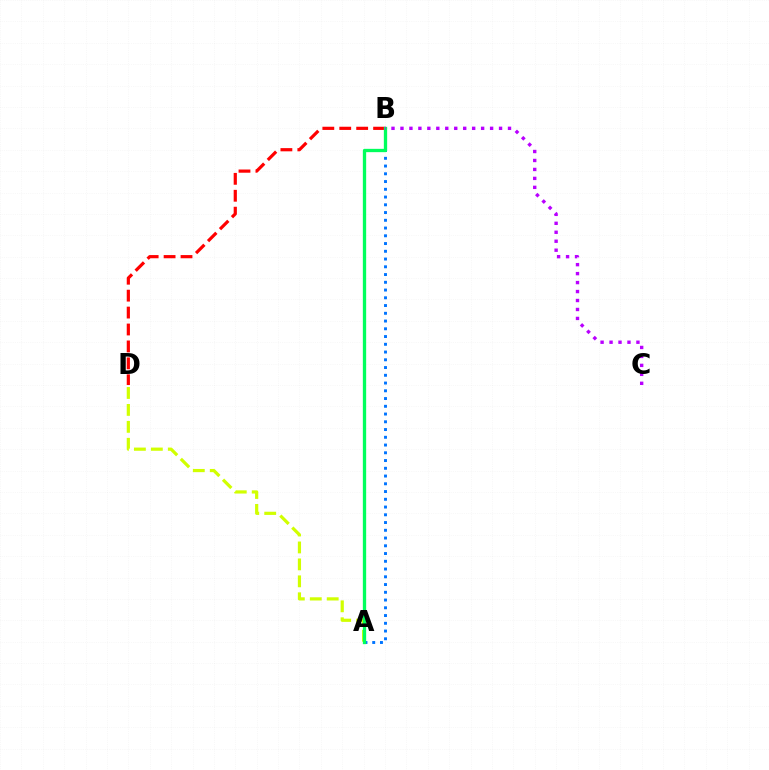{('B', 'D'): [{'color': '#ff0000', 'line_style': 'dashed', 'thickness': 2.3}], ('A', 'D'): [{'color': '#d1ff00', 'line_style': 'dashed', 'thickness': 2.3}], ('A', 'B'): [{'color': '#0074ff', 'line_style': 'dotted', 'thickness': 2.11}, {'color': '#00ff5c', 'line_style': 'solid', 'thickness': 2.38}], ('B', 'C'): [{'color': '#b900ff', 'line_style': 'dotted', 'thickness': 2.44}]}